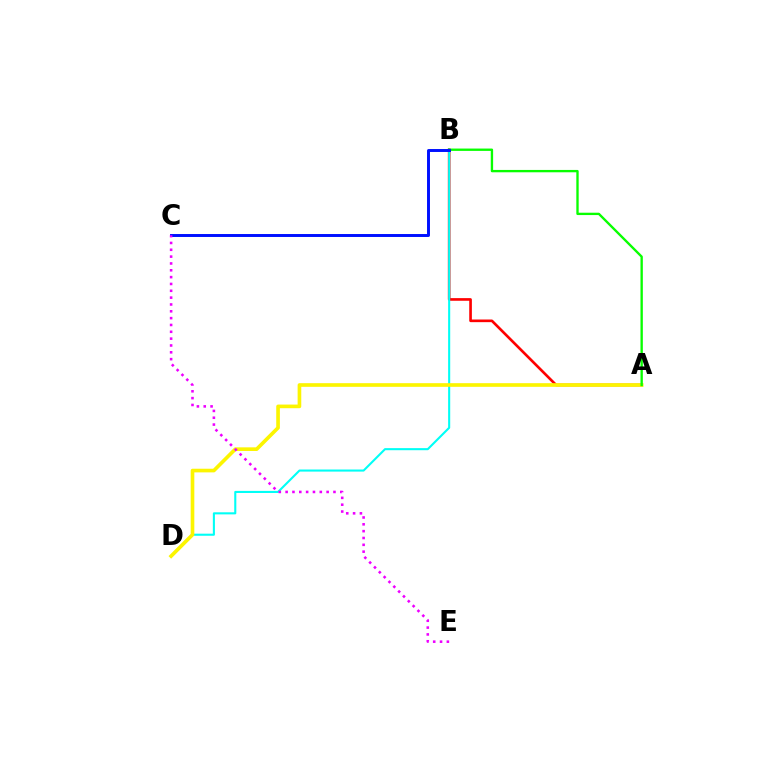{('A', 'B'): [{'color': '#ff0000', 'line_style': 'solid', 'thickness': 1.91}, {'color': '#08ff00', 'line_style': 'solid', 'thickness': 1.69}], ('B', 'D'): [{'color': '#00fff6', 'line_style': 'solid', 'thickness': 1.51}], ('A', 'D'): [{'color': '#fcf500', 'line_style': 'solid', 'thickness': 2.63}], ('B', 'C'): [{'color': '#0010ff', 'line_style': 'solid', 'thickness': 2.12}], ('C', 'E'): [{'color': '#ee00ff', 'line_style': 'dotted', 'thickness': 1.86}]}